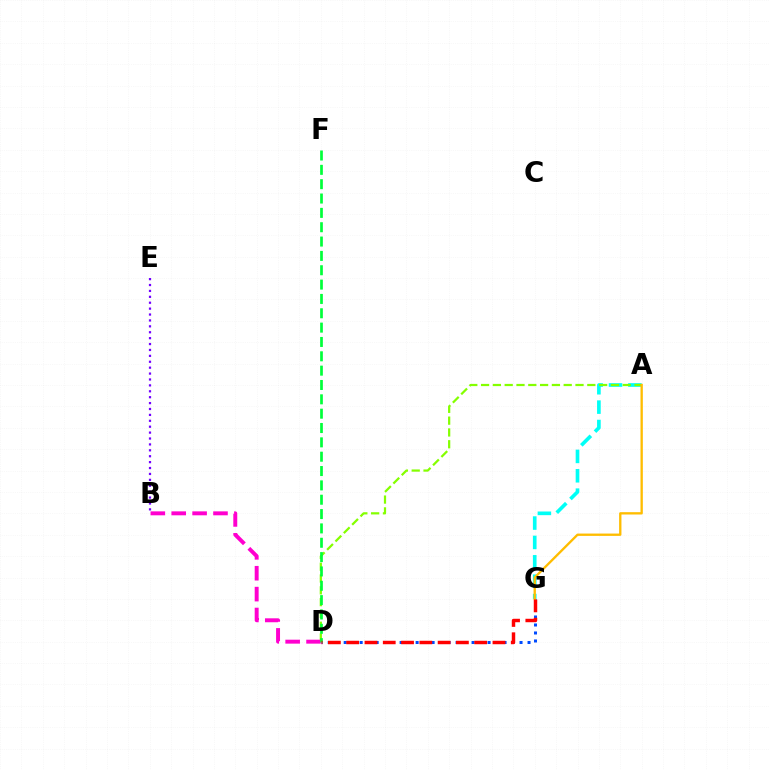{('A', 'G'): [{'color': '#00fff6', 'line_style': 'dashed', 'thickness': 2.63}, {'color': '#ffbd00', 'line_style': 'solid', 'thickness': 1.68}], ('D', 'G'): [{'color': '#004bff', 'line_style': 'dotted', 'thickness': 2.17}, {'color': '#ff0000', 'line_style': 'dashed', 'thickness': 2.48}], ('A', 'D'): [{'color': '#84ff00', 'line_style': 'dashed', 'thickness': 1.6}], ('B', 'D'): [{'color': '#ff00cf', 'line_style': 'dashed', 'thickness': 2.84}], ('D', 'F'): [{'color': '#00ff39', 'line_style': 'dashed', 'thickness': 1.95}], ('B', 'E'): [{'color': '#7200ff', 'line_style': 'dotted', 'thickness': 1.6}]}